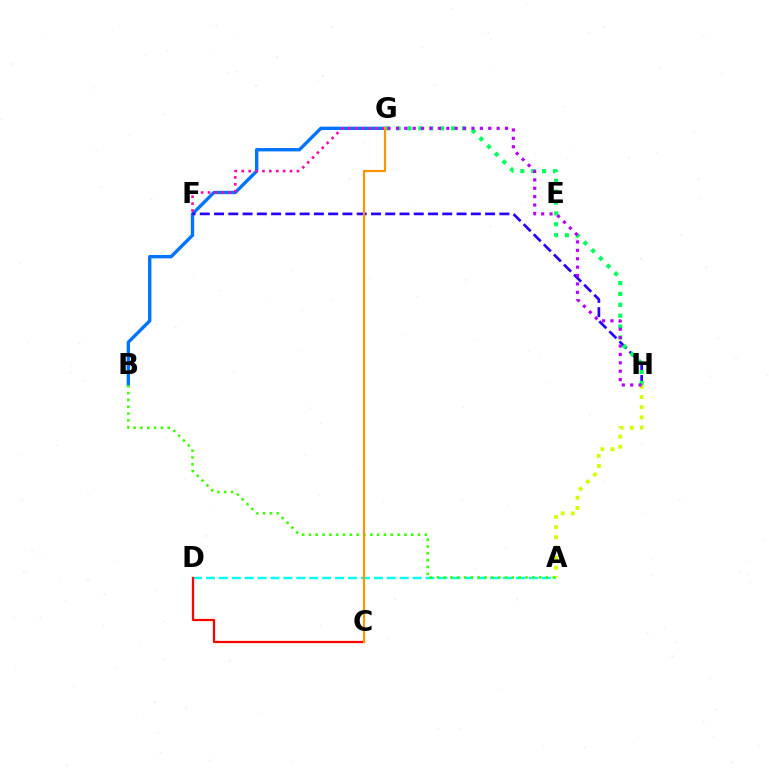{('A', 'D'): [{'color': '#00fff6', 'line_style': 'dashed', 'thickness': 1.75}], ('B', 'G'): [{'color': '#0074ff', 'line_style': 'solid', 'thickness': 2.42}], ('F', 'G'): [{'color': '#ff00ac', 'line_style': 'dotted', 'thickness': 1.87}], ('C', 'D'): [{'color': '#ff0000', 'line_style': 'solid', 'thickness': 1.61}], ('F', 'H'): [{'color': '#2500ff', 'line_style': 'dashed', 'thickness': 1.94}], ('A', 'H'): [{'color': '#d1ff00', 'line_style': 'dotted', 'thickness': 2.76}], ('G', 'H'): [{'color': '#00ff5c', 'line_style': 'dotted', 'thickness': 2.95}, {'color': '#b900ff', 'line_style': 'dotted', 'thickness': 2.28}], ('A', 'B'): [{'color': '#3dff00', 'line_style': 'dotted', 'thickness': 1.85}], ('C', 'G'): [{'color': '#ff9400', 'line_style': 'solid', 'thickness': 1.57}]}